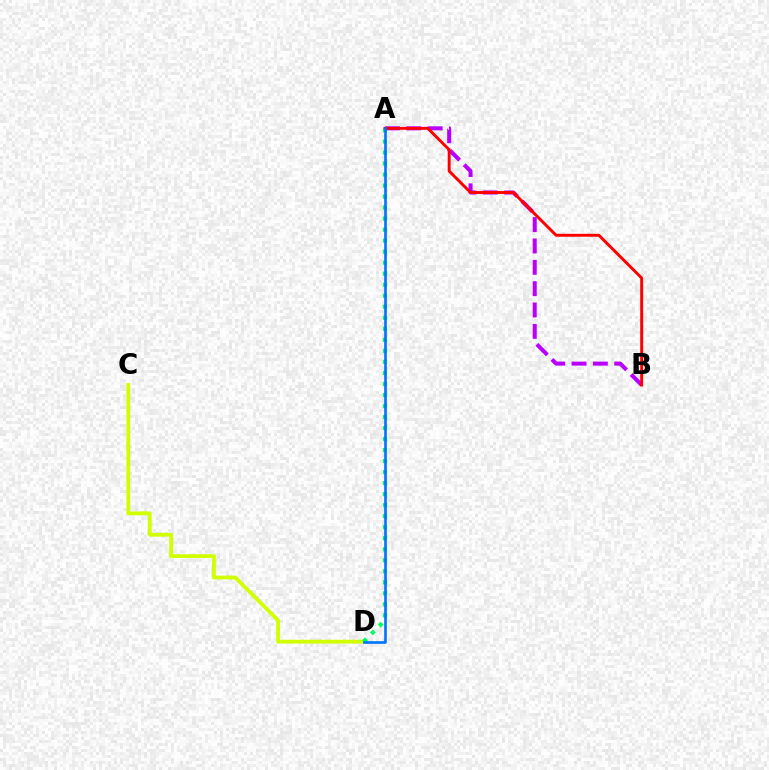{('C', 'D'): [{'color': '#d1ff00', 'line_style': 'solid', 'thickness': 2.75}], ('A', 'B'): [{'color': '#b900ff', 'line_style': 'dashed', 'thickness': 2.9}, {'color': '#ff0000', 'line_style': 'solid', 'thickness': 2.1}], ('A', 'D'): [{'color': '#00ff5c', 'line_style': 'dotted', 'thickness': 2.99}, {'color': '#0074ff', 'line_style': 'solid', 'thickness': 1.9}]}